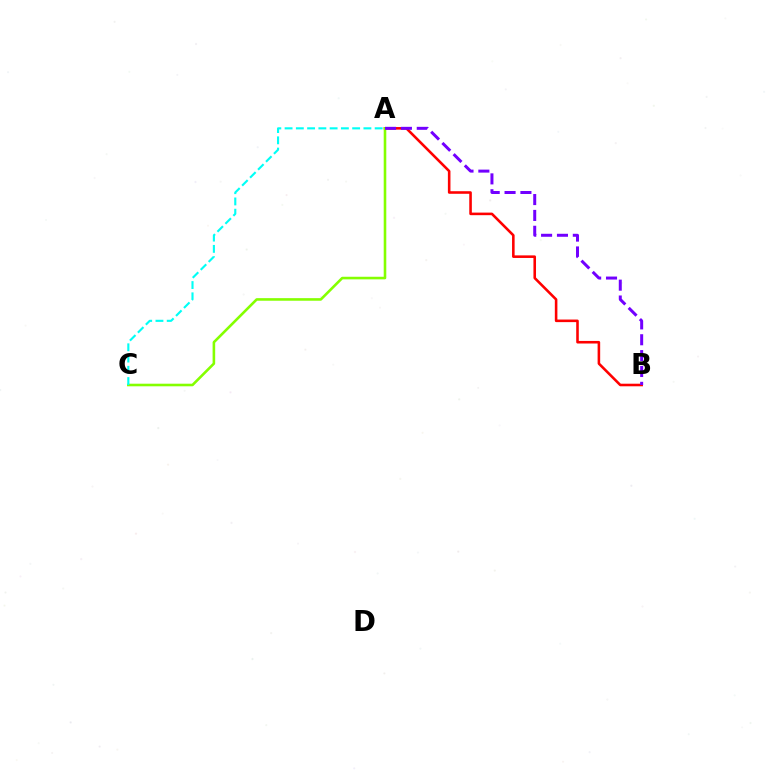{('A', 'B'): [{'color': '#ff0000', 'line_style': 'solid', 'thickness': 1.86}, {'color': '#7200ff', 'line_style': 'dashed', 'thickness': 2.15}], ('A', 'C'): [{'color': '#84ff00', 'line_style': 'solid', 'thickness': 1.87}, {'color': '#00fff6', 'line_style': 'dashed', 'thickness': 1.53}]}